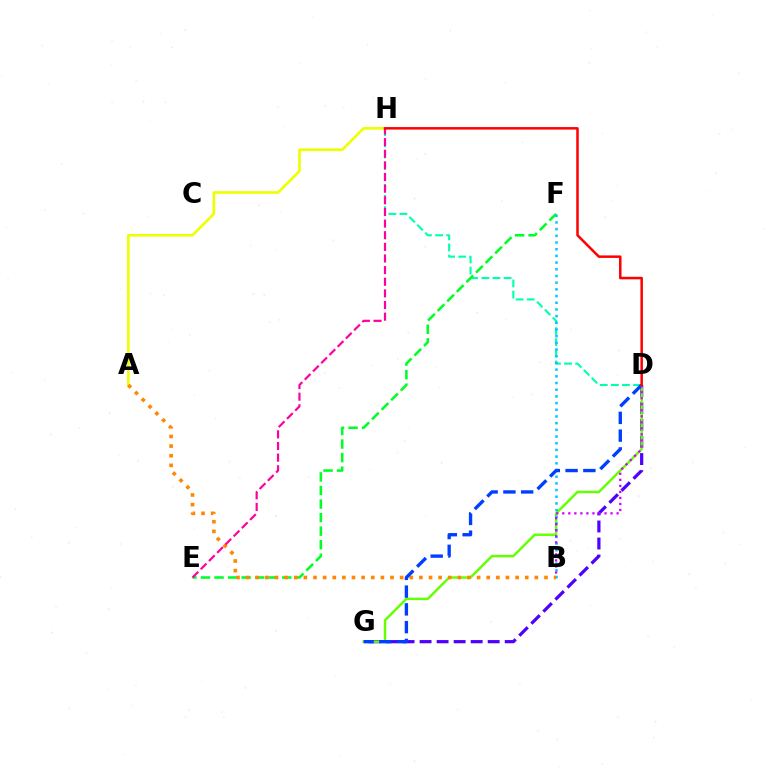{('D', 'G'): [{'color': '#4f00ff', 'line_style': 'dashed', 'thickness': 2.31}, {'color': '#66ff00', 'line_style': 'solid', 'thickness': 1.76}, {'color': '#003fff', 'line_style': 'dashed', 'thickness': 2.41}], ('D', 'H'): [{'color': '#00ffaf', 'line_style': 'dashed', 'thickness': 1.51}, {'color': '#ff0000', 'line_style': 'solid', 'thickness': 1.8}], ('A', 'H'): [{'color': '#eeff00', 'line_style': 'solid', 'thickness': 1.9}], ('E', 'F'): [{'color': '#00ff27', 'line_style': 'dashed', 'thickness': 1.84}], ('B', 'F'): [{'color': '#00c7ff', 'line_style': 'dotted', 'thickness': 1.82}], ('A', 'B'): [{'color': '#ff8800', 'line_style': 'dotted', 'thickness': 2.61}], ('E', 'H'): [{'color': '#ff00a0', 'line_style': 'dashed', 'thickness': 1.58}], ('B', 'D'): [{'color': '#d600ff', 'line_style': 'dotted', 'thickness': 1.64}]}